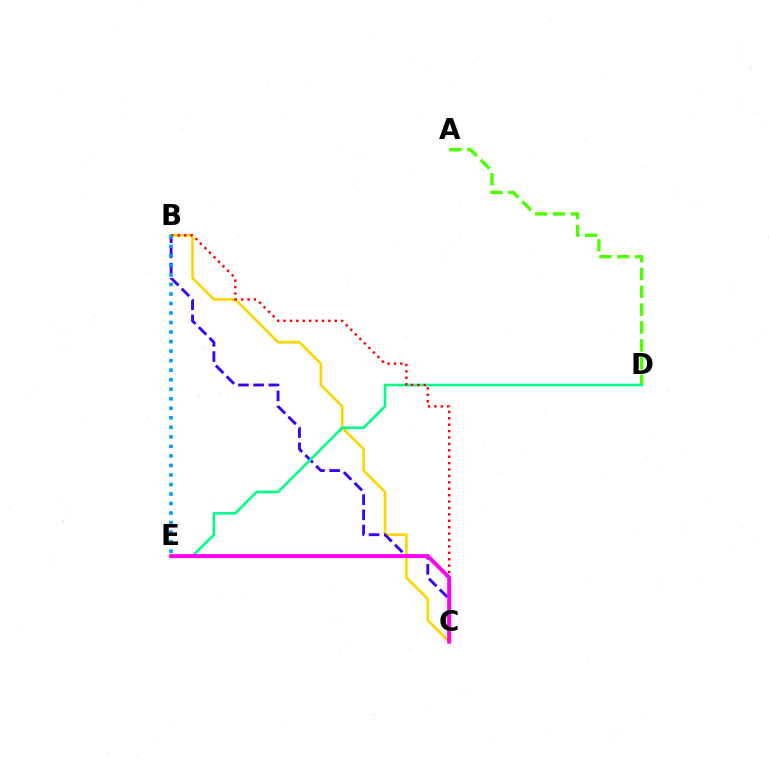{('A', 'D'): [{'color': '#4fff00', 'line_style': 'dashed', 'thickness': 2.42}], ('B', 'C'): [{'color': '#ffd500', 'line_style': 'solid', 'thickness': 1.9}, {'color': '#3700ff', 'line_style': 'dashed', 'thickness': 2.06}, {'color': '#ff0000', 'line_style': 'dotted', 'thickness': 1.74}], ('D', 'E'): [{'color': '#00ff86', 'line_style': 'solid', 'thickness': 1.86}], ('B', 'E'): [{'color': '#009eff', 'line_style': 'dotted', 'thickness': 2.59}], ('C', 'E'): [{'color': '#ff00ed', 'line_style': 'solid', 'thickness': 2.85}]}